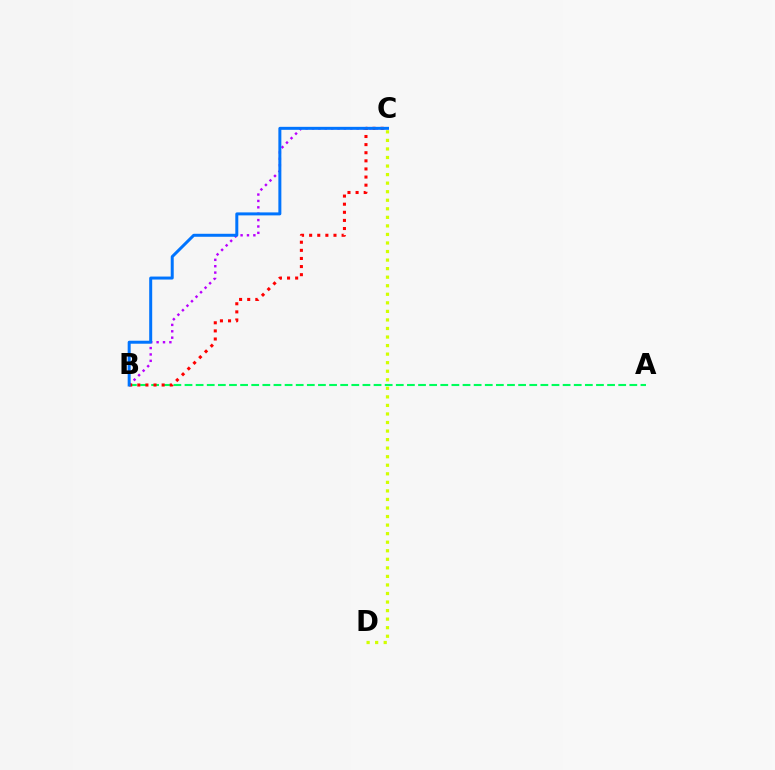{('B', 'C'): [{'color': '#b900ff', 'line_style': 'dotted', 'thickness': 1.73}, {'color': '#ff0000', 'line_style': 'dotted', 'thickness': 2.2}, {'color': '#0074ff', 'line_style': 'solid', 'thickness': 2.15}], ('A', 'B'): [{'color': '#00ff5c', 'line_style': 'dashed', 'thickness': 1.51}], ('C', 'D'): [{'color': '#d1ff00', 'line_style': 'dotted', 'thickness': 2.32}]}